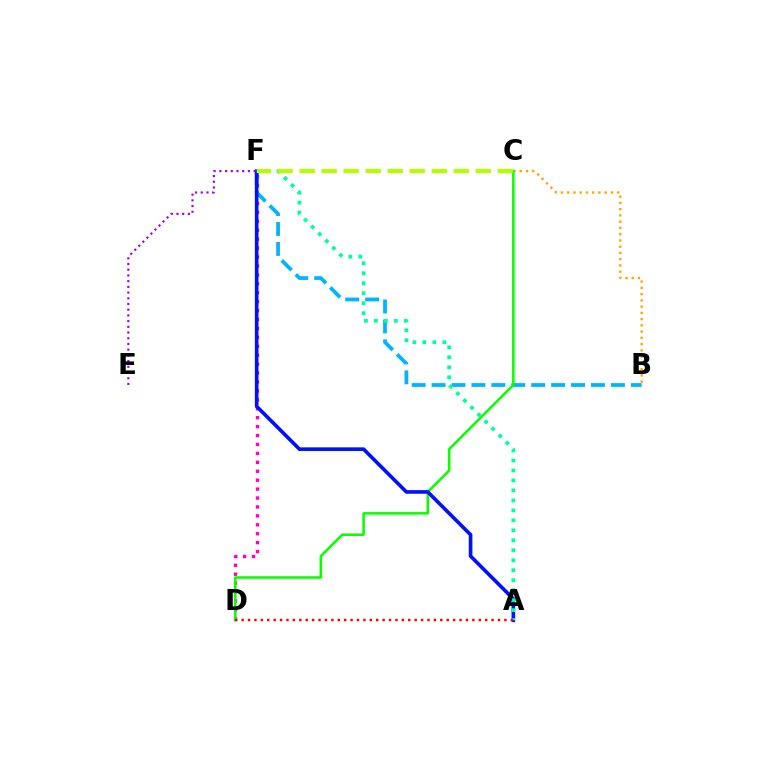{('B', 'C'): [{'color': '#ffa500', 'line_style': 'dotted', 'thickness': 1.7}], ('D', 'F'): [{'color': '#ff00bd', 'line_style': 'dotted', 'thickness': 2.42}], ('B', 'F'): [{'color': '#00b5ff', 'line_style': 'dashed', 'thickness': 2.71}], ('C', 'D'): [{'color': '#08ff00', 'line_style': 'solid', 'thickness': 1.81}], ('A', 'F'): [{'color': '#0010ff', 'line_style': 'solid', 'thickness': 2.62}, {'color': '#00ff9d', 'line_style': 'dotted', 'thickness': 2.71}], ('E', 'F'): [{'color': '#9b00ff', 'line_style': 'dotted', 'thickness': 1.55}], ('A', 'D'): [{'color': '#ff0000', 'line_style': 'dotted', 'thickness': 1.74}], ('C', 'F'): [{'color': '#b3ff00', 'line_style': 'dashed', 'thickness': 2.99}]}